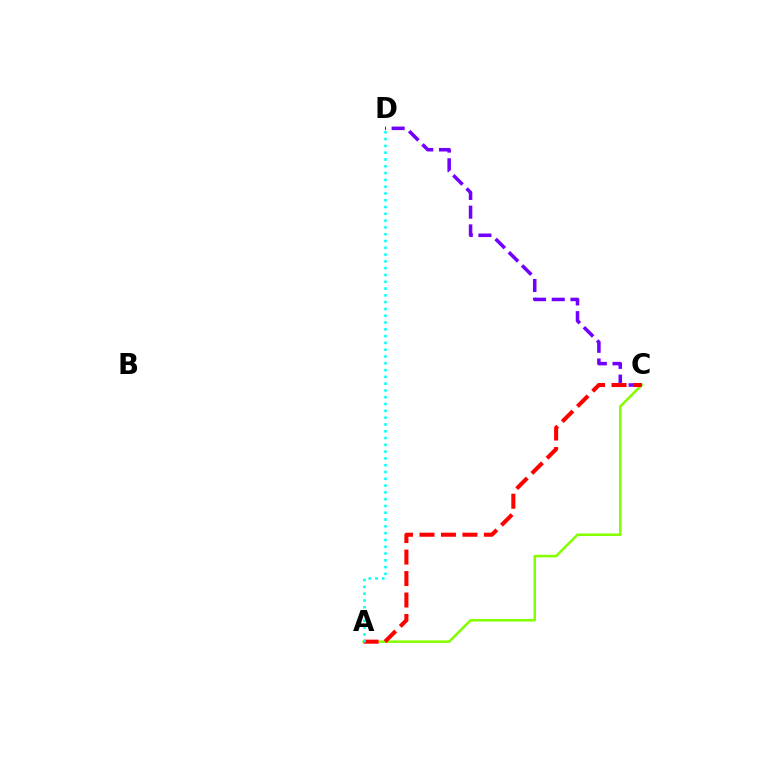{('A', 'C'): [{'color': '#84ff00', 'line_style': 'solid', 'thickness': 1.83}, {'color': '#ff0000', 'line_style': 'dashed', 'thickness': 2.92}], ('C', 'D'): [{'color': '#7200ff', 'line_style': 'dashed', 'thickness': 2.55}], ('A', 'D'): [{'color': '#00fff6', 'line_style': 'dotted', 'thickness': 1.85}]}